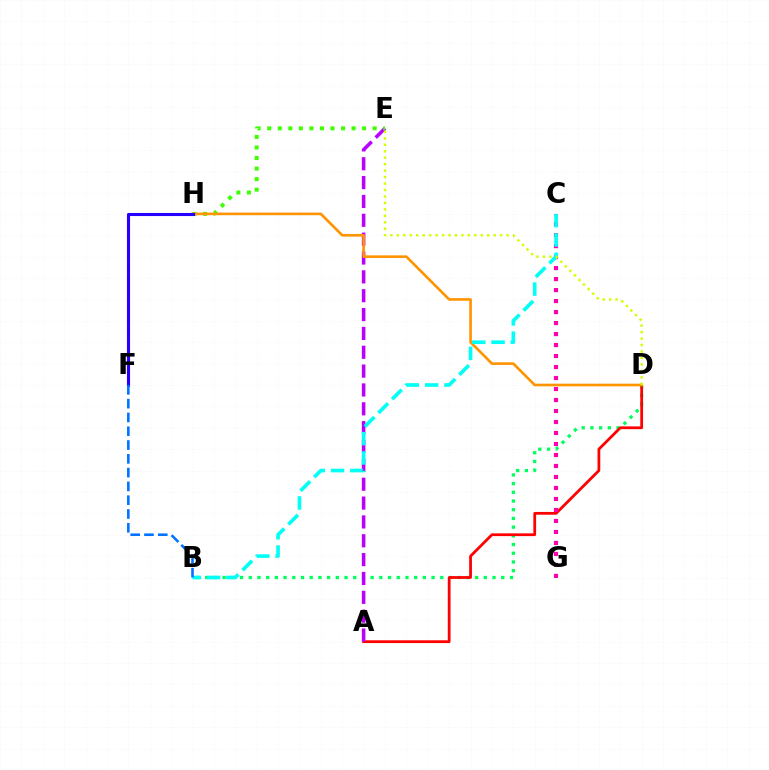{('B', 'D'): [{'color': '#00ff5c', 'line_style': 'dotted', 'thickness': 2.37}], ('A', 'D'): [{'color': '#ff0000', 'line_style': 'solid', 'thickness': 1.99}], ('A', 'E'): [{'color': '#b900ff', 'line_style': 'dashed', 'thickness': 2.56}], ('E', 'H'): [{'color': '#3dff00', 'line_style': 'dotted', 'thickness': 2.87}], ('C', 'G'): [{'color': '#ff00ac', 'line_style': 'dotted', 'thickness': 2.99}], ('D', 'H'): [{'color': '#ff9400', 'line_style': 'solid', 'thickness': 1.9}], ('B', 'C'): [{'color': '#00fff6', 'line_style': 'dashed', 'thickness': 2.63}], ('F', 'H'): [{'color': '#2500ff', 'line_style': 'solid', 'thickness': 2.22}], ('B', 'F'): [{'color': '#0074ff', 'line_style': 'dashed', 'thickness': 1.87}], ('D', 'E'): [{'color': '#d1ff00', 'line_style': 'dotted', 'thickness': 1.75}]}